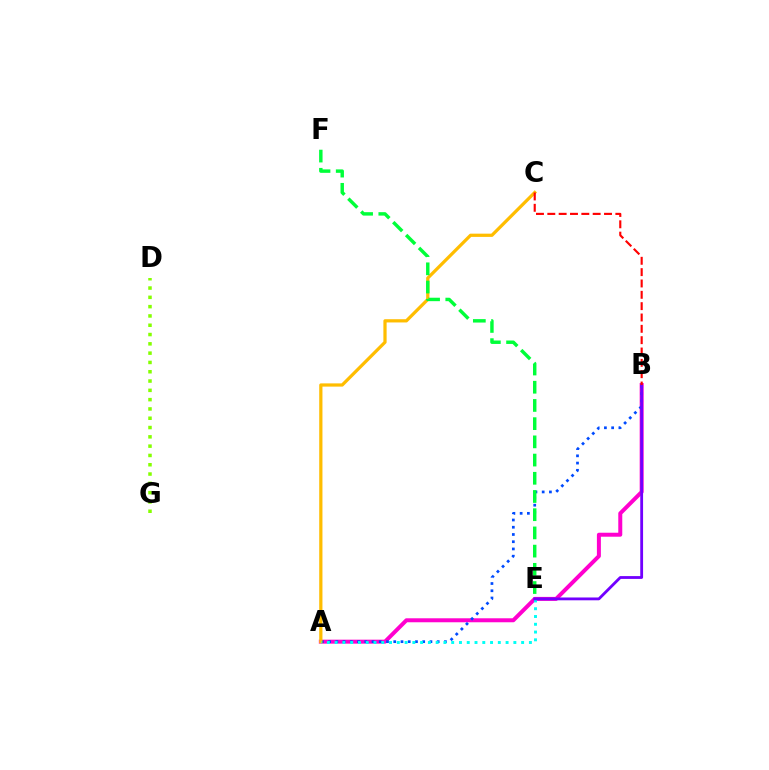{('A', 'B'): [{'color': '#ff00cf', 'line_style': 'solid', 'thickness': 2.87}, {'color': '#004bff', 'line_style': 'dotted', 'thickness': 1.97}], ('A', 'C'): [{'color': '#ffbd00', 'line_style': 'solid', 'thickness': 2.33}], ('D', 'G'): [{'color': '#84ff00', 'line_style': 'dotted', 'thickness': 2.53}], ('A', 'E'): [{'color': '#00fff6', 'line_style': 'dotted', 'thickness': 2.11}], ('E', 'F'): [{'color': '#00ff39', 'line_style': 'dashed', 'thickness': 2.47}], ('B', 'E'): [{'color': '#7200ff', 'line_style': 'solid', 'thickness': 2.03}], ('B', 'C'): [{'color': '#ff0000', 'line_style': 'dashed', 'thickness': 1.54}]}